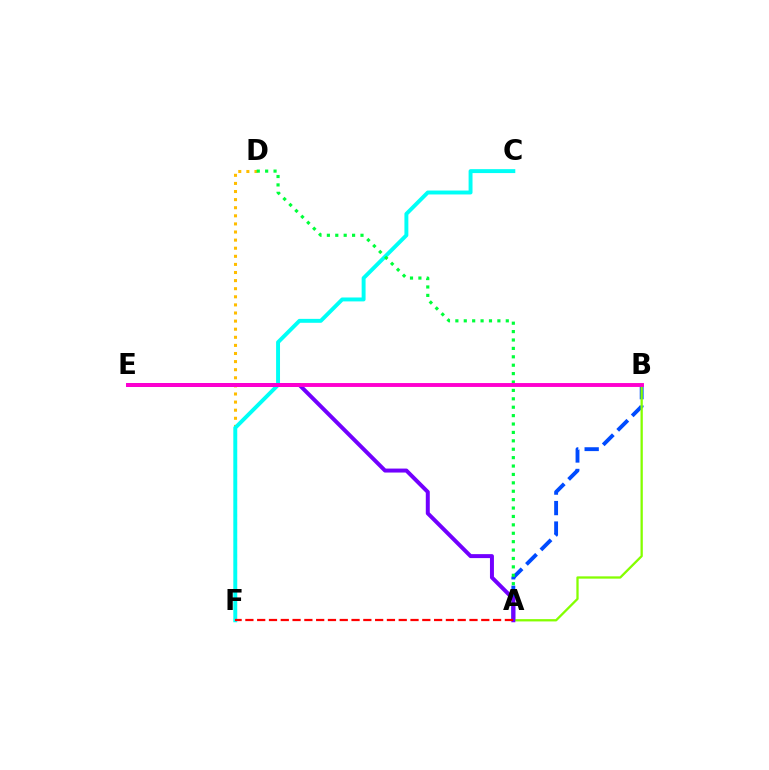{('D', 'F'): [{'color': '#ffbd00', 'line_style': 'dotted', 'thickness': 2.2}], ('C', 'F'): [{'color': '#00fff6', 'line_style': 'solid', 'thickness': 2.82}], ('A', 'B'): [{'color': '#004bff', 'line_style': 'dashed', 'thickness': 2.78}, {'color': '#84ff00', 'line_style': 'solid', 'thickness': 1.65}], ('A', 'D'): [{'color': '#00ff39', 'line_style': 'dotted', 'thickness': 2.28}], ('A', 'E'): [{'color': '#7200ff', 'line_style': 'solid', 'thickness': 2.86}], ('A', 'F'): [{'color': '#ff0000', 'line_style': 'dashed', 'thickness': 1.6}], ('B', 'E'): [{'color': '#ff00cf', 'line_style': 'solid', 'thickness': 2.81}]}